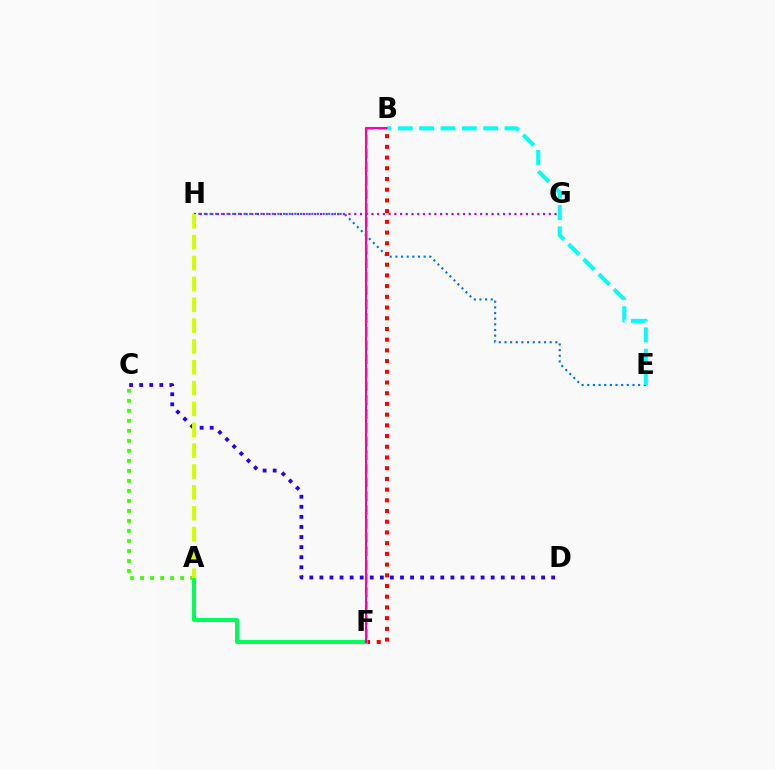{('C', 'D'): [{'color': '#2500ff', 'line_style': 'dotted', 'thickness': 2.74}], ('B', 'F'): [{'color': '#ff9400', 'line_style': 'dashed', 'thickness': 1.86}, {'color': '#ff0000', 'line_style': 'dotted', 'thickness': 2.91}, {'color': '#ff00ac', 'line_style': 'solid', 'thickness': 1.52}], ('E', 'H'): [{'color': '#0074ff', 'line_style': 'dotted', 'thickness': 1.54}], ('A', 'F'): [{'color': '#00ff5c', 'line_style': 'solid', 'thickness': 2.89}], ('G', 'H'): [{'color': '#b900ff', 'line_style': 'dotted', 'thickness': 1.55}], ('A', 'C'): [{'color': '#3dff00', 'line_style': 'dotted', 'thickness': 2.72}], ('B', 'E'): [{'color': '#00fff6', 'line_style': 'dashed', 'thickness': 2.9}], ('A', 'H'): [{'color': '#d1ff00', 'line_style': 'dashed', 'thickness': 2.83}]}